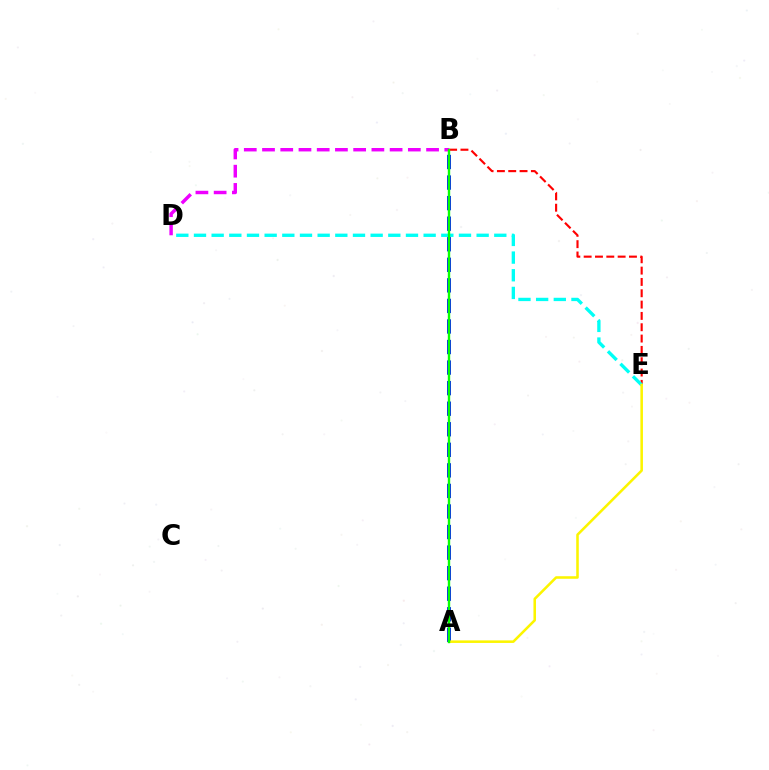{('B', 'E'): [{'color': '#ff0000', 'line_style': 'dashed', 'thickness': 1.54}], ('A', 'B'): [{'color': '#0010ff', 'line_style': 'dashed', 'thickness': 2.79}, {'color': '#08ff00', 'line_style': 'solid', 'thickness': 1.71}], ('D', 'E'): [{'color': '#00fff6', 'line_style': 'dashed', 'thickness': 2.4}], ('A', 'E'): [{'color': '#fcf500', 'line_style': 'solid', 'thickness': 1.84}], ('B', 'D'): [{'color': '#ee00ff', 'line_style': 'dashed', 'thickness': 2.48}]}